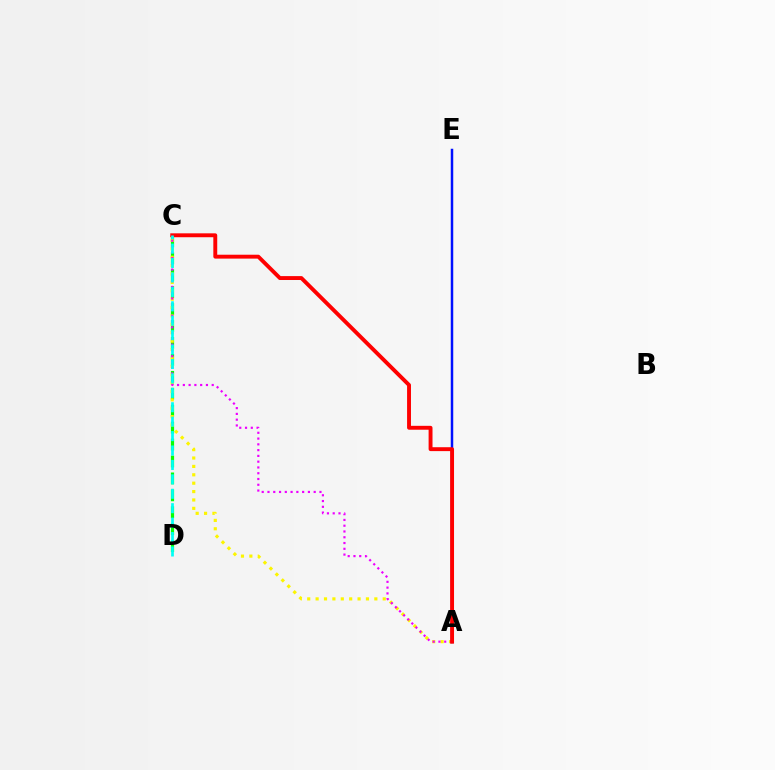{('C', 'D'): [{'color': '#08ff00', 'line_style': 'dashed', 'thickness': 2.3}, {'color': '#00fff6', 'line_style': 'dashed', 'thickness': 1.96}], ('A', 'C'): [{'color': '#fcf500', 'line_style': 'dotted', 'thickness': 2.28}, {'color': '#ee00ff', 'line_style': 'dotted', 'thickness': 1.57}, {'color': '#ff0000', 'line_style': 'solid', 'thickness': 2.81}], ('A', 'E'): [{'color': '#0010ff', 'line_style': 'solid', 'thickness': 1.79}]}